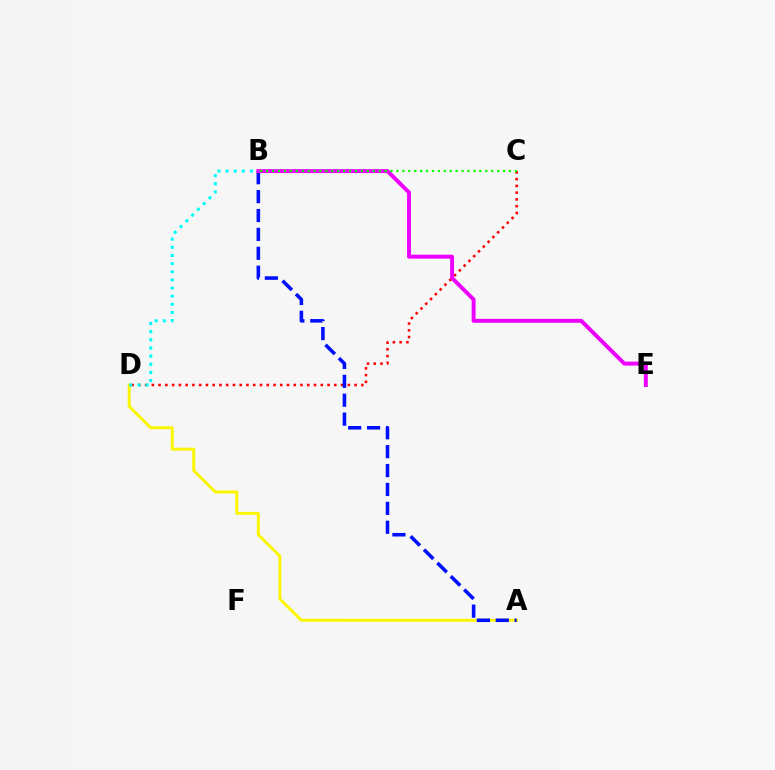{('A', 'D'): [{'color': '#fcf500', 'line_style': 'solid', 'thickness': 2.12}], ('C', 'D'): [{'color': '#ff0000', 'line_style': 'dotted', 'thickness': 1.84}], ('A', 'B'): [{'color': '#0010ff', 'line_style': 'dashed', 'thickness': 2.57}], ('B', 'E'): [{'color': '#ee00ff', 'line_style': 'solid', 'thickness': 2.83}], ('B', 'C'): [{'color': '#08ff00', 'line_style': 'dotted', 'thickness': 1.61}], ('B', 'D'): [{'color': '#00fff6', 'line_style': 'dotted', 'thickness': 2.21}]}